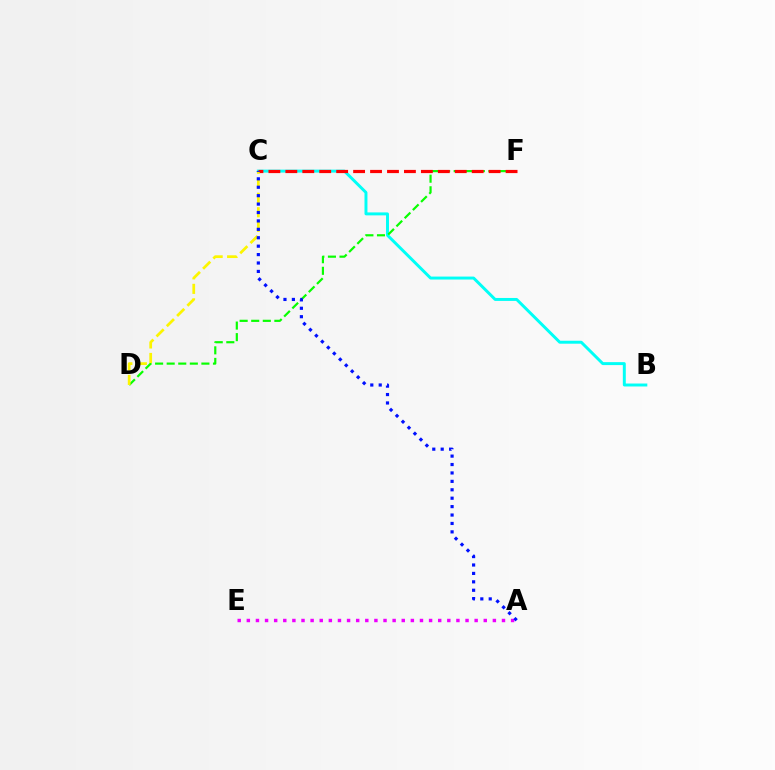{('B', 'C'): [{'color': '#00fff6', 'line_style': 'solid', 'thickness': 2.13}], ('D', 'F'): [{'color': '#08ff00', 'line_style': 'dashed', 'thickness': 1.57}], ('C', 'F'): [{'color': '#ff0000', 'line_style': 'dashed', 'thickness': 2.3}], ('A', 'E'): [{'color': '#ee00ff', 'line_style': 'dotted', 'thickness': 2.48}], ('C', 'D'): [{'color': '#fcf500', 'line_style': 'dashed', 'thickness': 1.97}], ('A', 'C'): [{'color': '#0010ff', 'line_style': 'dotted', 'thickness': 2.29}]}